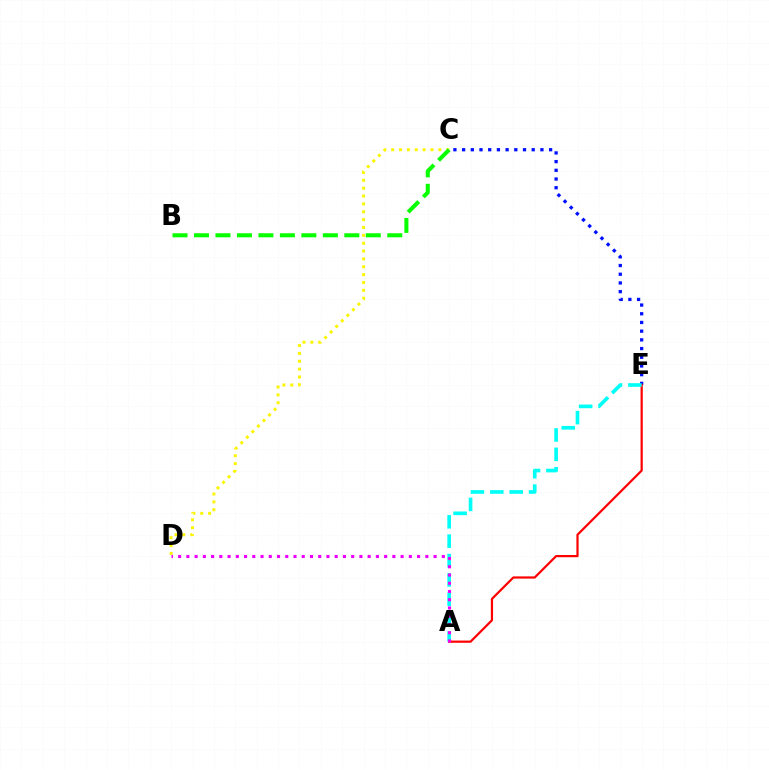{('C', 'E'): [{'color': '#0010ff', 'line_style': 'dotted', 'thickness': 2.36}], ('A', 'E'): [{'color': '#ff0000', 'line_style': 'solid', 'thickness': 1.6}, {'color': '#00fff6', 'line_style': 'dashed', 'thickness': 2.63}], ('C', 'D'): [{'color': '#fcf500', 'line_style': 'dotted', 'thickness': 2.14}], ('A', 'D'): [{'color': '#ee00ff', 'line_style': 'dotted', 'thickness': 2.24}], ('B', 'C'): [{'color': '#08ff00', 'line_style': 'dashed', 'thickness': 2.92}]}